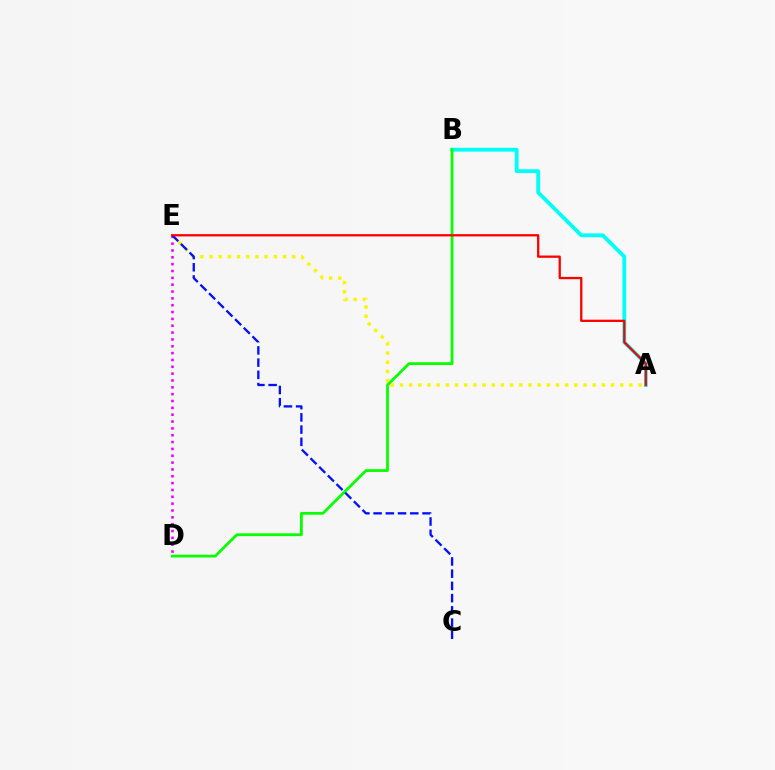{('A', 'E'): [{'color': '#fcf500', 'line_style': 'dotted', 'thickness': 2.49}, {'color': '#ff0000', 'line_style': 'solid', 'thickness': 1.65}], ('A', 'B'): [{'color': '#00fff6', 'line_style': 'solid', 'thickness': 2.75}], ('B', 'D'): [{'color': '#08ff00', 'line_style': 'solid', 'thickness': 1.99}], ('D', 'E'): [{'color': '#ee00ff', 'line_style': 'dotted', 'thickness': 1.86}], ('C', 'E'): [{'color': '#0010ff', 'line_style': 'dashed', 'thickness': 1.66}]}